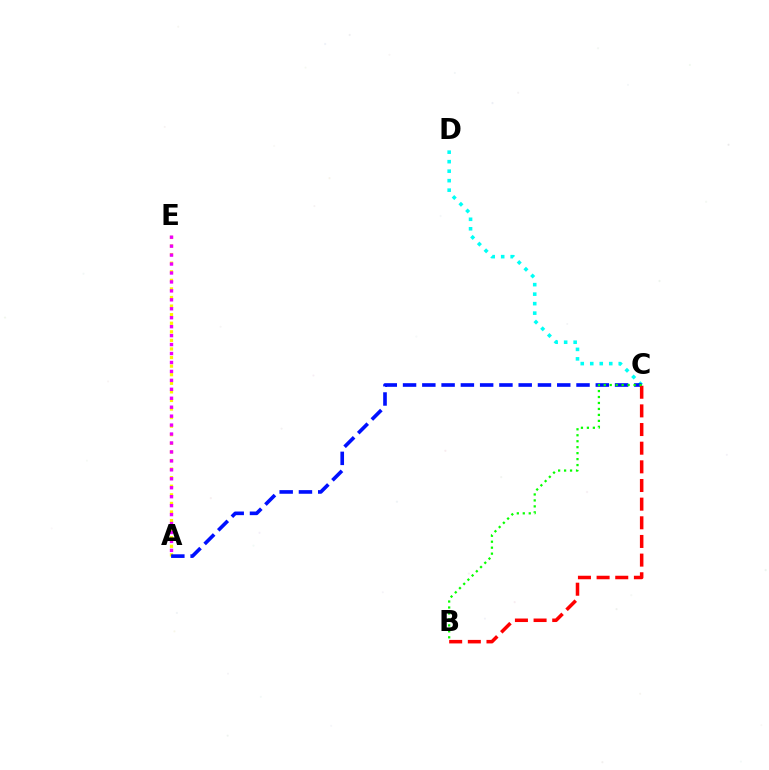{('C', 'D'): [{'color': '#00fff6', 'line_style': 'dotted', 'thickness': 2.58}], ('A', 'E'): [{'color': '#fcf500', 'line_style': 'dotted', 'thickness': 2.33}, {'color': '#ee00ff', 'line_style': 'dotted', 'thickness': 2.43}], ('A', 'C'): [{'color': '#0010ff', 'line_style': 'dashed', 'thickness': 2.62}], ('B', 'C'): [{'color': '#ff0000', 'line_style': 'dashed', 'thickness': 2.53}, {'color': '#08ff00', 'line_style': 'dotted', 'thickness': 1.62}]}